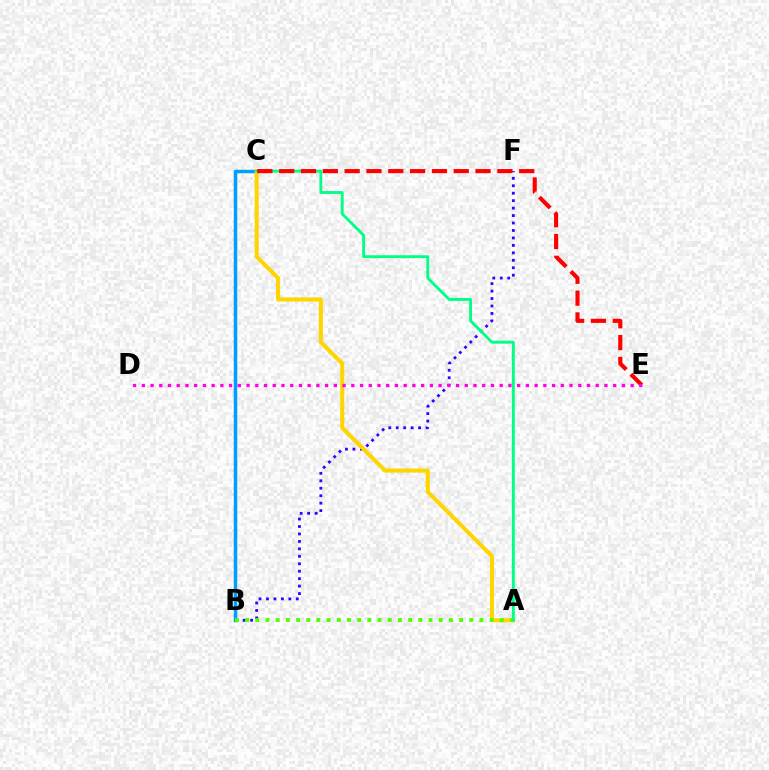{('B', 'C'): [{'color': '#009eff', 'line_style': 'solid', 'thickness': 2.51}], ('B', 'F'): [{'color': '#3700ff', 'line_style': 'dotted', 'thickness': 2.03}], ('A', 'C'): [{'color': '#ffd500', 'line_style': 'solid', 'thickness': 2.94}, {'color': '#00ff86', 'line_style': 'solid', 'thickness': 2.07}], ('A', 'B'): [{'color': '#4fff00', 'line_style': 'dotted', 'thickness': 2.77}], ('C', 'E'): [{'color': '#ff0000', 'line_style': 'dashed', 'thickness': 2.96}], ('D', 'E'): [{'color': '#ff00ed', 'line_style': 'dotted', 'thickness': 2.37}]}